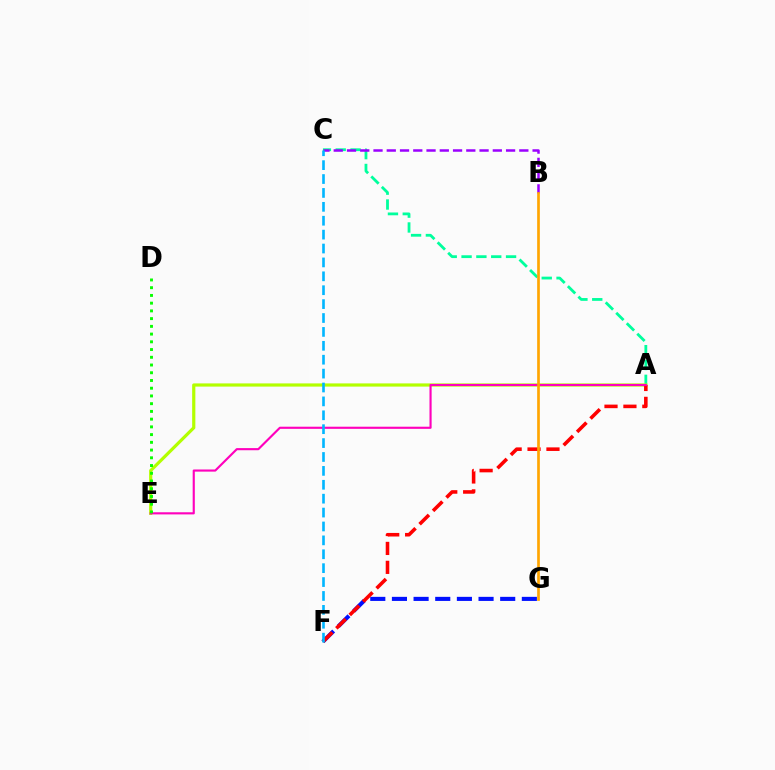{('A', 'C'): [{'color': '#00ff9d', 'line_style': 'dashed', 'thickness': 2.01}], ('F', 'G'): [{'color': '#0010ff', 'line_style': 'dashed', 'thickness': 2.94}], ('A', 'E'): [{'color': '#b3ff00', 'line_style': 'solid', 'thickness': 2.3}, {'color': '#ff00bd', 'line_style': 'solid', 'thickness': 1.54}], ('A', 'F'): [{'color': '#ff0000', 'line_style': 'dashed', 'thickness': 2.57}], ('B', 'C'): [{'color': '#9b00ff', 'line_style': 'dashed', 'thickness': 1.8}], ('D', 'E'): [{'color': '#08ff00', 'line_style': 'dotted', 'thickness': 2.1}], ('B', 'G'): [{'color': '#ffa500', 'line_style': 'solid', 'thickness': 1.93}], ('C', 'F'): [{'color': '#00b5ff', 'line_style': 'dashed', 'thickness': 1.89}]}